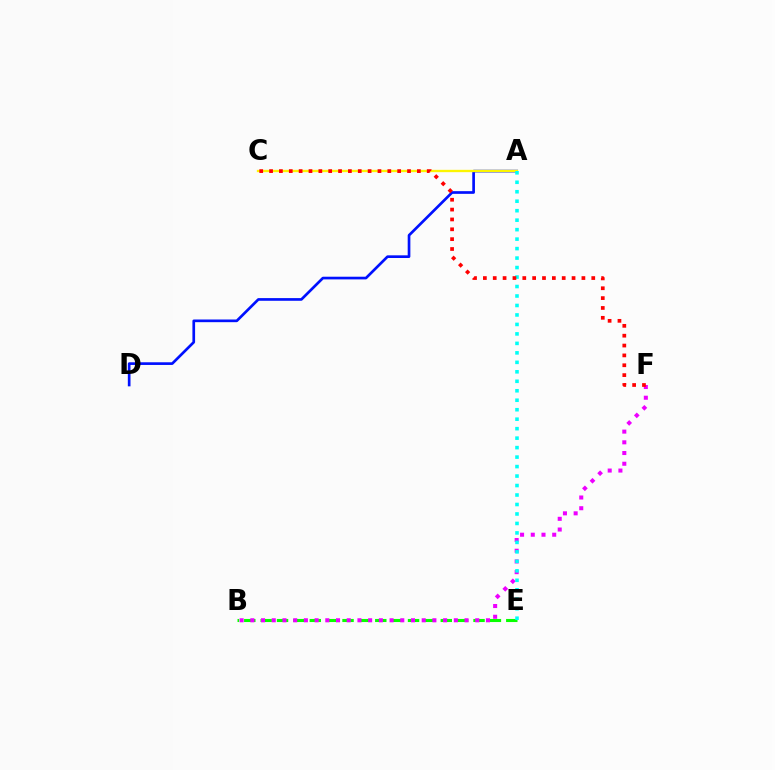{('B', 'E'): [{'color': '#08ff00', 'line_style': 'dashed', 'thickness': 2.22}], ('A', 'D'): [{'color': '#0010ff', 'line_style': 'solid', 'thickness': 1.93}], ('A', 'C'): [{'color': '#fcf500', 'line_style': 'solid', 'thickness': 1.68}], ('B', 'F'): [{'color': '#ee00ff', 'line_style': 'dotted', 'thickness': 2.91}], ('A', 'E'): [{'color': '#00fff6', 'line_style': 'dotted', 'thickness': 2.57}], ('C', 'F'): [{'color': '#ff0000', 'line_style': 'dotted', 'thickness': 2.68}]}